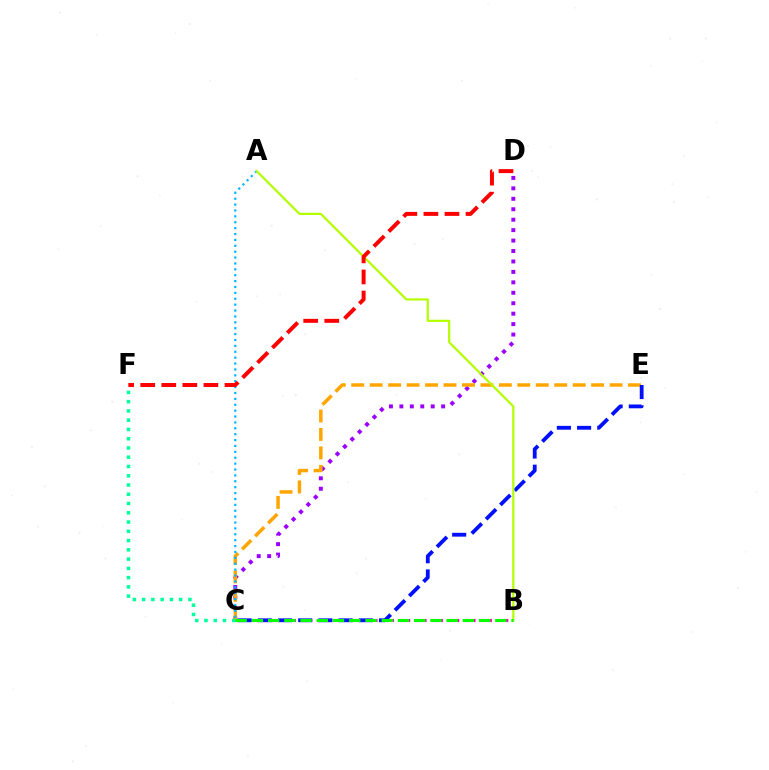{('C', 'D'): [{'color': '#9b00ff', 'line_style': 'dotted', 'thickness': 2.84}], ('C', 'E'): [{'color': '#ffa500', 'line_style': 'dashed', 'thickness': 2.51}, {'color': '#0010ff', 'line_style': 'dashed', 'thickness': 2.74}], ('B', 'C'): [{'color': '#ff00bd', 'line_style': 'dashed', 'thickness': 2.22}, {'color': '#08ff00', 'line_style': 'dashed', 'thickness': 2.2}], ('A', 'C'): [{'color': '#00b5ff', 'line_style': 'dotted', 'thickness': 1.6}], ('C', 'F'): [{'color': '#00ff9d', 'line_style': 'dotted', 'thickness': 2.52}], ('A', 'B'): [{'color': '#b3ff00', 'line_style': 'solid', 'thickness': 1.58}], ('D', 'F'): [{'color': '#ff0000', 'line_style': 'dashed', 'thickness': 2.86}]}